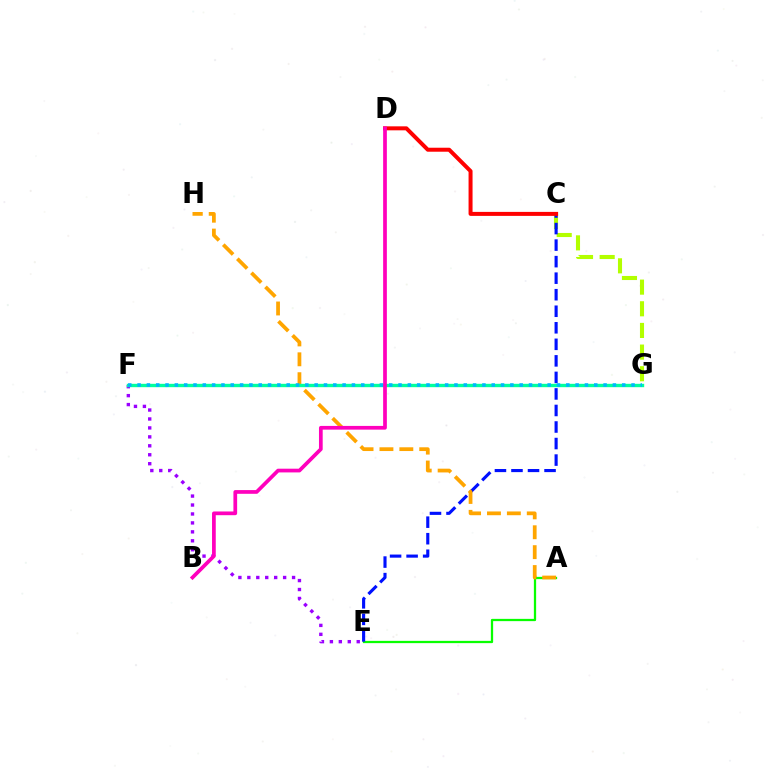{('A', 'E'): [{'color': '#08ff00', 'line_style': 'solid', 'thickness': 1.63}], ('C', 'G'): [{'color': '#b3ff00', 'line_style': 'dashed', 'thickness': 2.94}], ('C', 'E'): [{'color': '#0010ff', 'line_style': 'dashed', 'thickness': 2.25}], ('A', 'H'): [{'color': '#ffa500', 'line_style': 'dashed', 'thickness': 2.7}], ('E', 'F'): [{'color': '#9b00ff', 'line_style': 'dotted', 'thickness': 2.43}], ('C', 'D'): [{'color': '#ff0000', 'line_style': 'solid', 'thickness': 2.88}], ('F', 'G'): [{'color': '#00ff9d', 'line_style': 'solid', 'thickness': 2.43}, {'color': '#00b5ff', 'line_style': 'dotted', 'thickness': 2.53}], ('B', 'D'): [{'color': '#ff00bd', 'line_style': 'solid', 'thickness': 2.68}]}